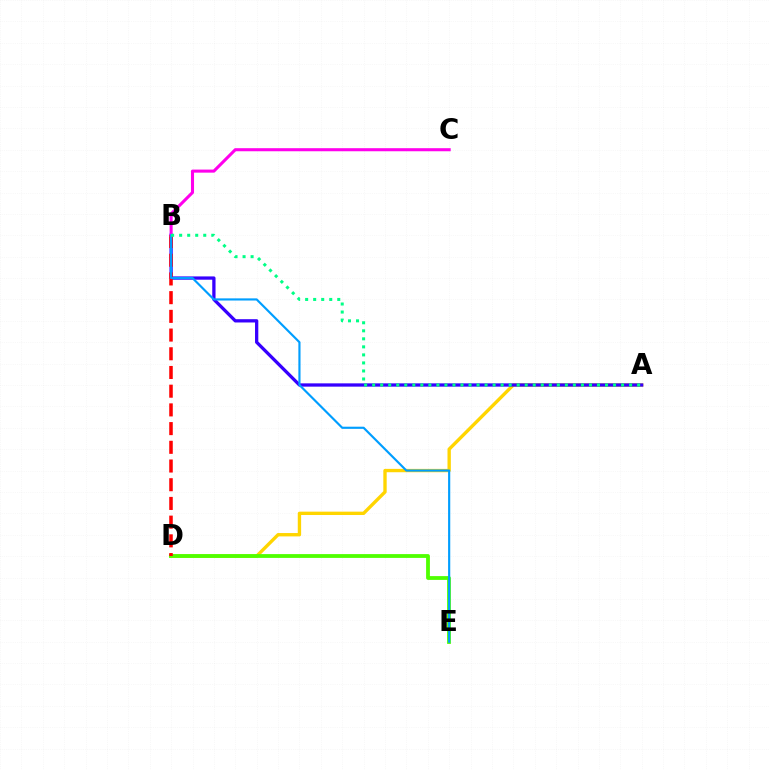{('A', 'D'): [{'color': '#ffd500', 'line_style': 'solid', 'thickness': 2.42}], ('A', 'B'): [{'color': '#3700ff', 'line_style': 'solid', 'thickness': 2.37}, {'color': '#00ff86', 'line_style': 'dotted', 'thickness': 2.18}], ('D', 'E'): [{'color': '#4fff00', 'line_style': 'solid', 'thickness': 2.73}], ('B', 'D'): [{'color': '#ff0000', 'line_style': 'dashed', 'thickness': 2.54}], ('B', 'C'): [{'color': '#ff00ed', 'line_style': 'solid', 'thickness': 2.21}], ('B', 'E'): [{'color': '#009eff', 'line_style': 'solid', 'thickness': 1.55}]}